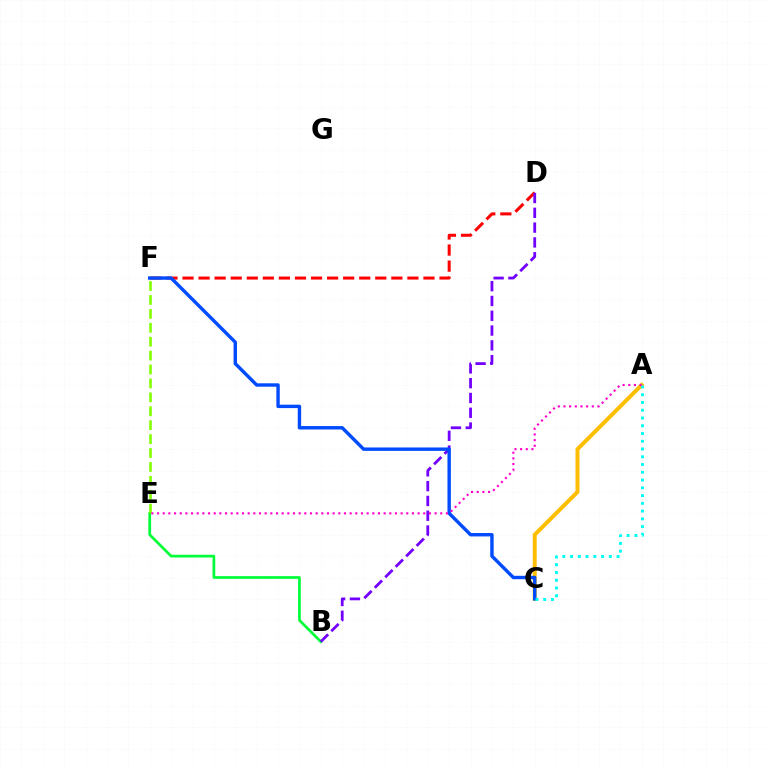{('A', 'C'): [{'color': '#ffbd00', 'line_style': 'solid', 'thickness': 2.86}, {'color': '#00fff6', 'line_style': 'dotted', 'thickness': 2.11}], ('D', 'F'): [{'color': '#ff0000', 'line_style': 'dashed', 'thickness': 2.18}], ('B', 'E'): [{'color': '#00ff39', 'line_style': 'solid', 'thickness': 1.96}], ('B', 'D'): [{'color': '#7200ff', 'line_style': 'dashed', 'thickness': 2.01}], ('C', 'F'): [{'color': '#004bff', 'line_style': 'solid', 'thickness': 2.45}], ('E', 'F'): [{'color': '#84ff00', 'line_style': 'dashed', 'thickness': 1.89}], ('A', 'E'): [{'color': '#ff00cf', 'line_style': 'dotted', 'thickness': 1.54}]}